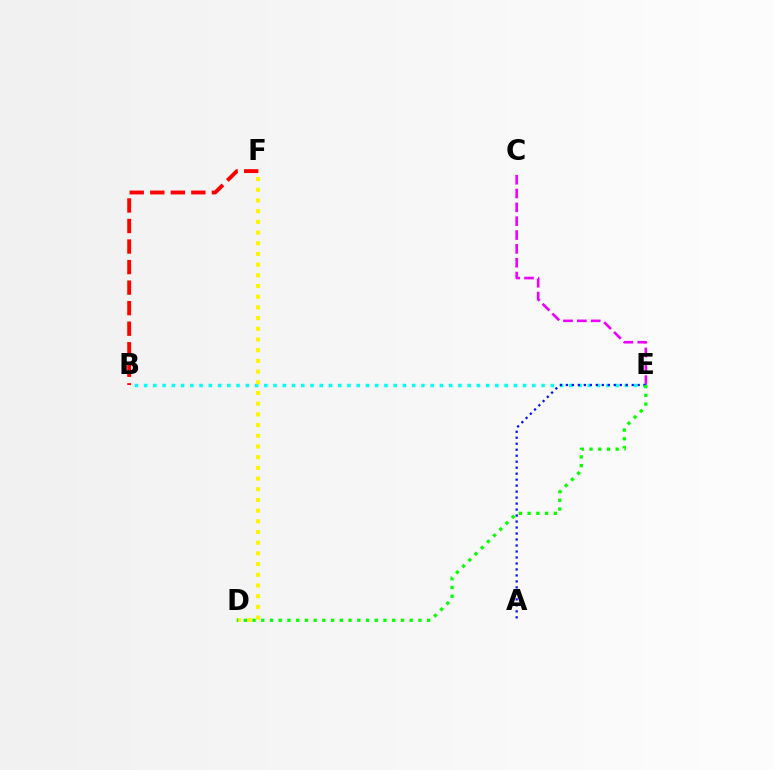{('C', 'E'): [{'color': '#ee00ff', 'line_style': 'dashed', 'thickness': 1.88}], ('B', 'E'): [{'color': '#00fff6', 'line_style': 'dotted', 'thickness': 2.51}], ('D', 'F'): [{'color': '#fcf500', 'line_style': 'dotted', 'thickness': 2.91}], ('A', 'E'): [{'color': '#0010ff', 'line_style': 'dotted', 'thickness': 1.63}], ('D', 'E'): [{'color': '#08ff00', 'line_style': 'dotted', 'thickness': 2.37}], ('B', 'F'): [{'color': '#ff0000', 'line_style': 'dashed', 'thickness': 2.79}]}